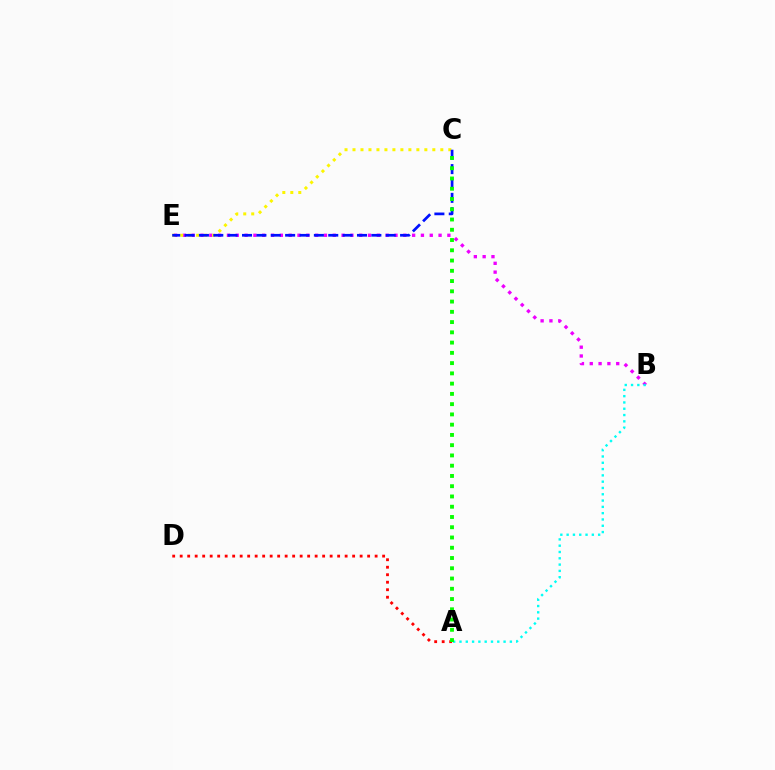{('B', 'E'): [{'color': '#ee00ff', 'line_style': 'dotted', 'thickness': 2.4}], ('A', 'D'): [{'color': '#ff0000', 'line_style': 'dotted', 'thickness': 2.04}], ('A', 'B'): [{'color': '#00fff6', 'line_style': 'dotted', 'thickness': 1.71}], ('C', 'E'): [{'color': '#fcf500', 'line_style': 'dotted', 'thickness': 2.17}, {'color': '#0010ff', 'line_style': 'dashed', 'thickness': 1.95}], ('A', 'C'): [{'color': '#08ff00', 'line_style': 'dotted', 'thickness': 2.79}]}